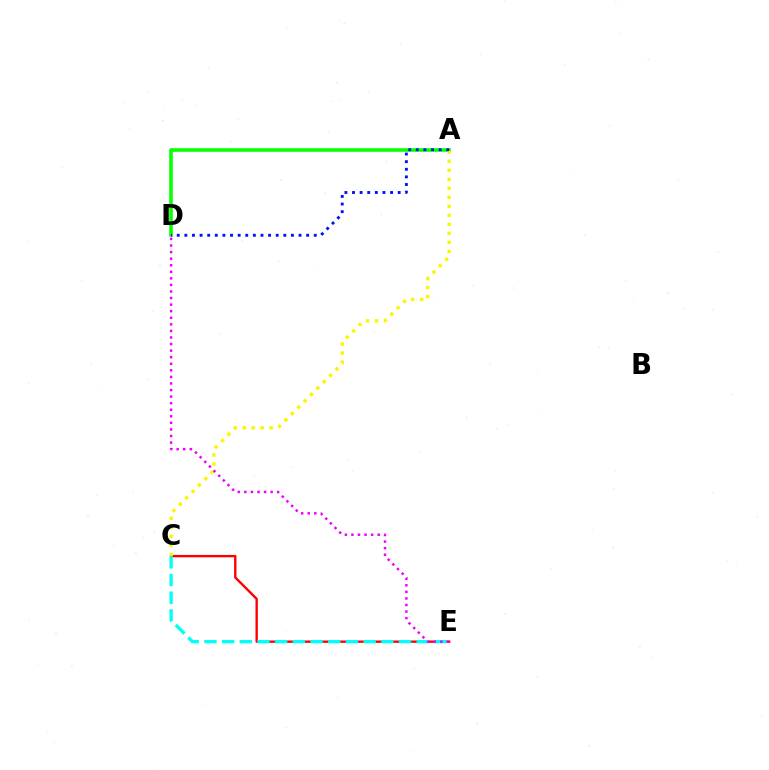{('C', 'E'): [{'color': '#ff0000', 'line_style': 'solid', 'thickness': 1.71}, {'color': '#00fff6', 'line_style': 'dashed', 'thickness': 2.4}], ('A', 'D'): [{'color': '#08ff00', 'line_style': 'solid', 'thickness': 2.58}, {'color': '#0010ff', 'line_style': 'dotted', 'thickness': 2.07}], ('A', 'C'): [{'color': '#fcf500', 'line_style': 'dotted', 'thickness': 2.45}], ('D', 'E'): [{'color': '#ee00ff', 'line_style': 'dotted', 'thickness': 1.78}]}